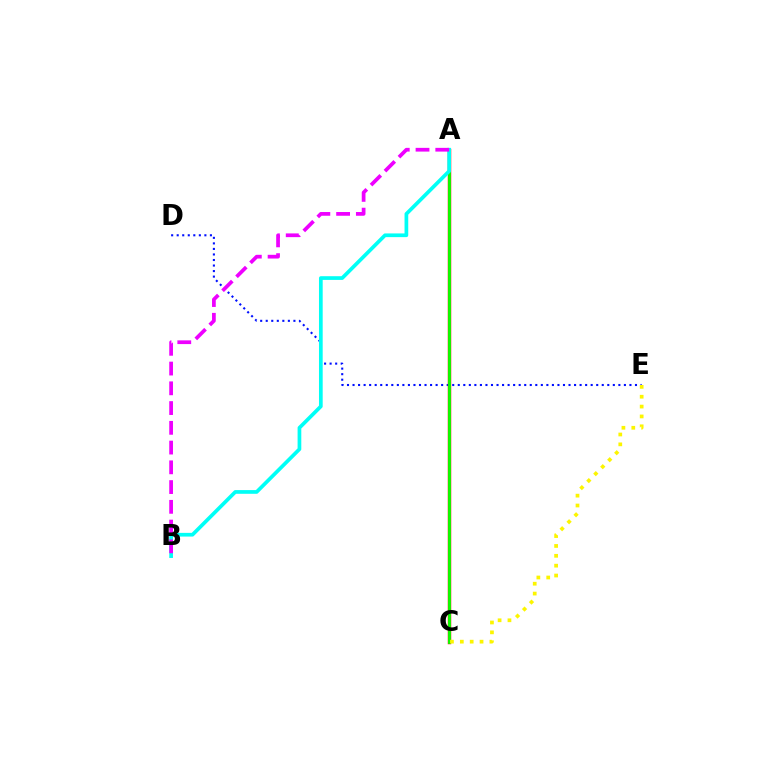{('D', 'E'): [{'color': '#0010ff', 'line_style': 'dotted', 'thickness': 1.5}], ('A', 'C'): [{'color': '#ff0000', 'line_style': 'solid', 'thickness': 2.48}, {'color': '#08ff00', 'line_style': 'solid', 'thickness': 2.05}], ('A', 'B'): [{'color': '#00fff6', 'line_style': 'solid', 'thickness': 2.67}, {'color': '#ee00ff', 'line_style': 'dashed', 'thickness': 2.68}], ('C', 'E'): [{'color': '#fcf500', 'line_style': 'dotted', 'thickness': 2.68}]}